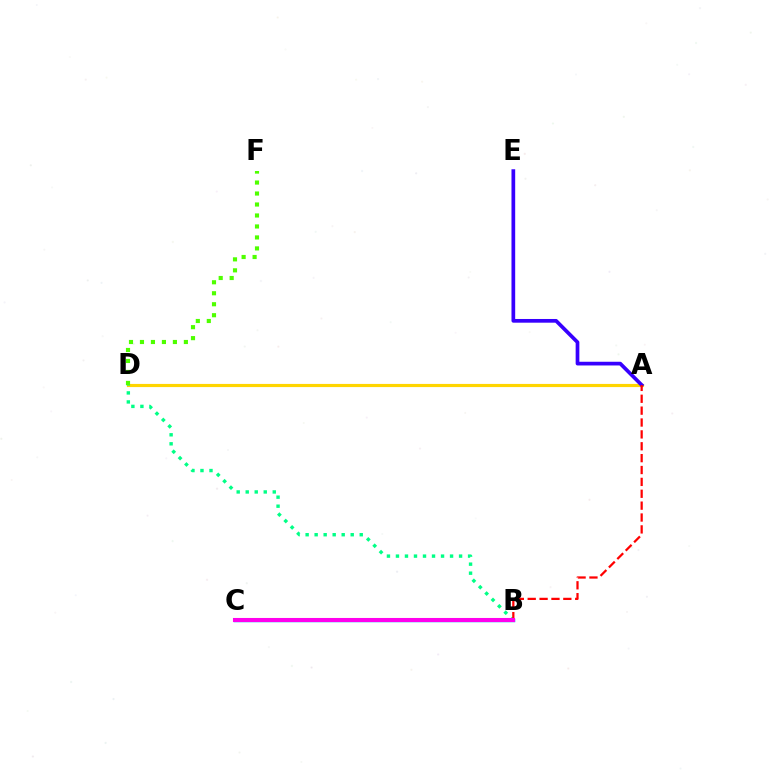{('A', 'D'): [{'color': '#ffd500', 'line_style': 'solid', 'thickness': 2.27}], ('B', 'D'): [{'color': '#00ff86', 'line_style': 'dotted', 'thickness': 2.45}], ('B', 'C'): [{'color': '#009eff', 'line_style': 'solid', 'thickness': 2.5}, {'color': '#ff00ed', 'line_style': 'solid', 'thickness': 2.93}], ('A', 'E'): [{'color': '#3700ff', 'line_style': 'solid', 'thickness': 2.67}], ('D', 'F'): [{'color': '#4fff00', 'line_style': 'dotted', 'thickness': 2.98}], ('A', 'B'): [{'color': '#ff0000', 'line_style': 'dashed', 'thickness': 1.61}]}